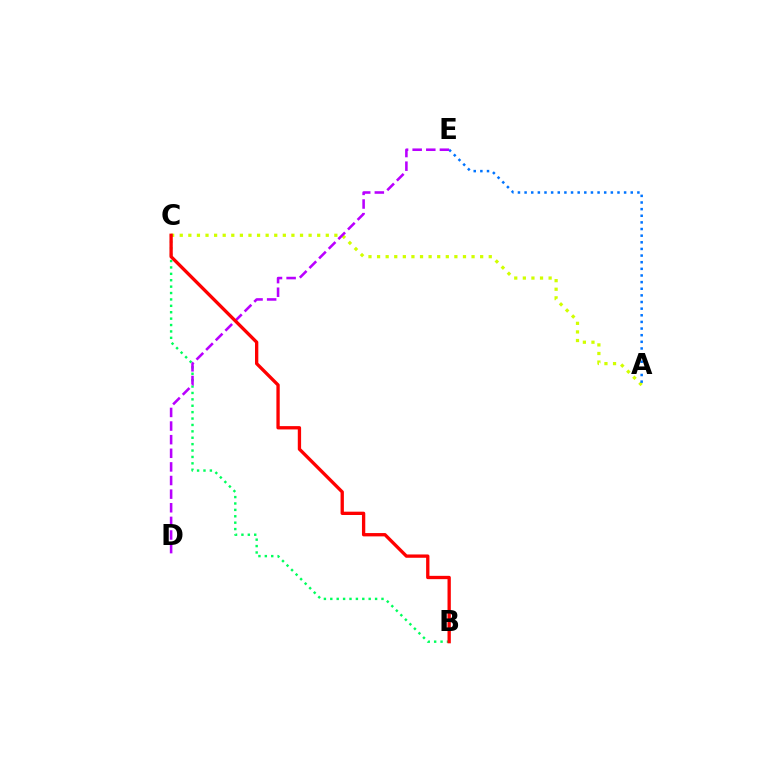{('A', 'C'): [{'color': '#d1ff00', 'line_style': 'dotted', 'thickness': 2.33}], ('B', 'C'): [{'color': '#00ff5c', 'line_style': 'dotted', 'thickness': 1.74}, {'color': '#ff0000', 'line_style': 'solid', 'thickness': 2.39}], ('A', 'E'): [{'color': '#0074ff', 'line_style': 'dotted', 'thickness': 1.8}], ('D', 'E'): [{'color': '#b900ff', 'line_style': 'dashed', 'thickness': 1.85}]}